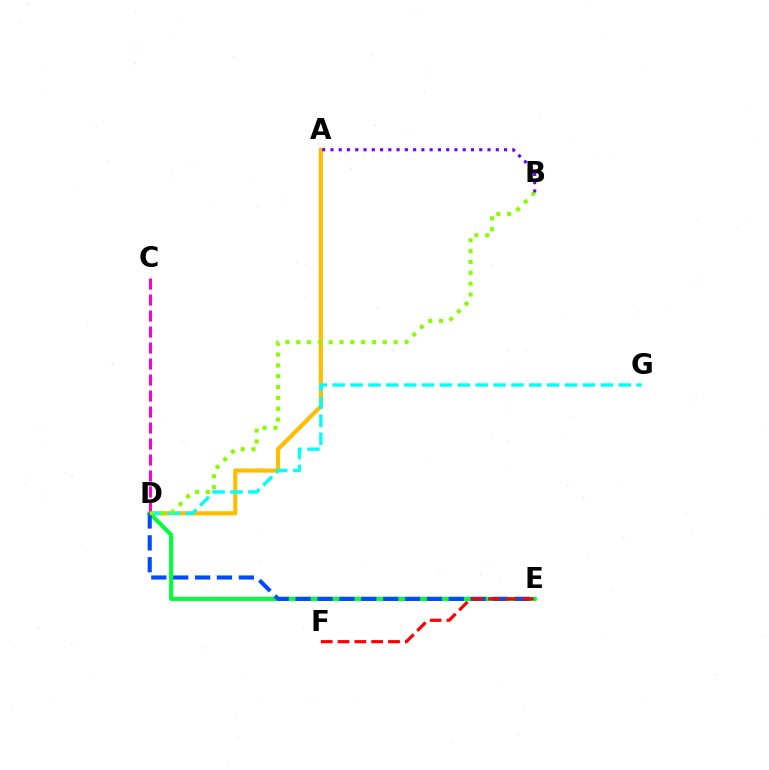{('A', 'D'): [{'color': '#ffbd00', 'line_style': 'solid', 'thickness': 2.99}], ('D', 'G'): [{'color': '#00fff6', 'line_style': 'dashed', 'thickness': 2.43}], ('D', 'E'): [{'color': '#00ff39', 'line_style': 'solid', 'thickness': 2.95}, {'color': '#004bff', 'line_style': 'dashed', 'thickness': 2.97}], ('C', 'D'): [{'color': '#ff00cf', 'line_style': 'dashed', 'thickness': 2.17}], ('E', 'F'): [{'color': '#ff0000', 'line_style': 'dashed', 'thickness': 2.29}], ('B', 'D'): [{'color': '#84ff00', 'line_style': 'dotted', 'thickness': 2.94}], ('A', 'B'): [{'color': '#7200ff', 'line_style': 'dotted', 'thickness': 2.25}]}